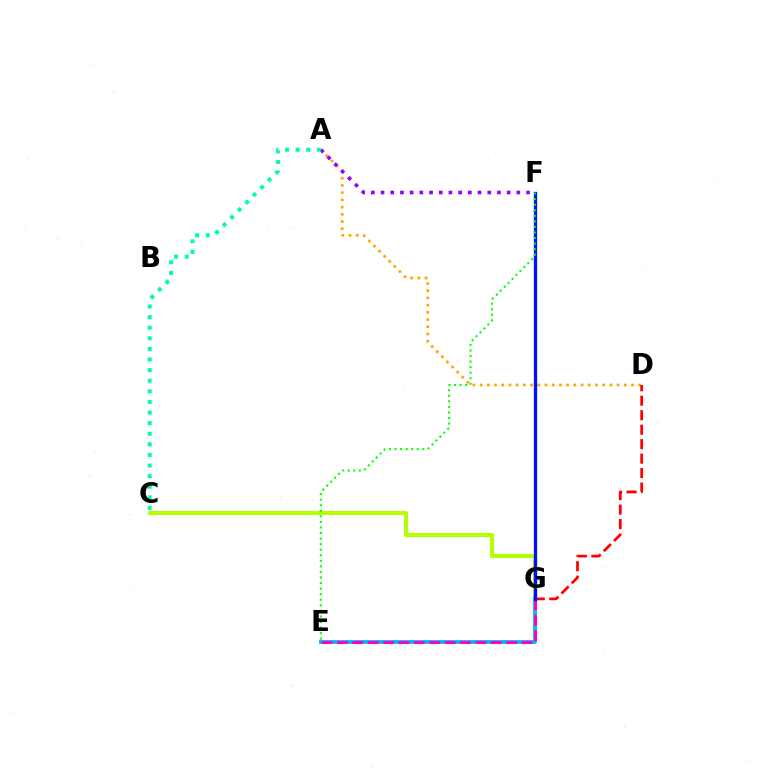{('C', 'G'): [{'color': '#b3ff00', 'line_style': 'solid', 'thickness': 2.9}], ('A', 'D'): [{'color': '#ffa500', 'line_style': 'dotted', 'thickness': 1.96}], ('E', 'G'): [{'color': '#00b5ff', 'line_style': 'solid', 'thickness': 2.74}, {'color': '#ff00bd', 'line_style': 'dashed', 'thickness': 2.09}], ('A', 'F'): [{'color': '#9b00ff', 'line_style': 'dotted', 'thickness': 2.64}], ('D', 'G'): [{'color': '#ff0000', 'line_style': 'dashed', 'thickness': 1.97}], ('F', 'G'): [{'color': '#0010ff', 'line_style': 'solid', 'thickness': 2.39}], ('A', 'C'): [{'color': '#00ff9d', 'line_style': 'dotted', 'thickness': 2.88}], ('E', 'F'): [{'color': '#08ff00', 'line_style': 'dotted', 'thickness': 1.51}]}